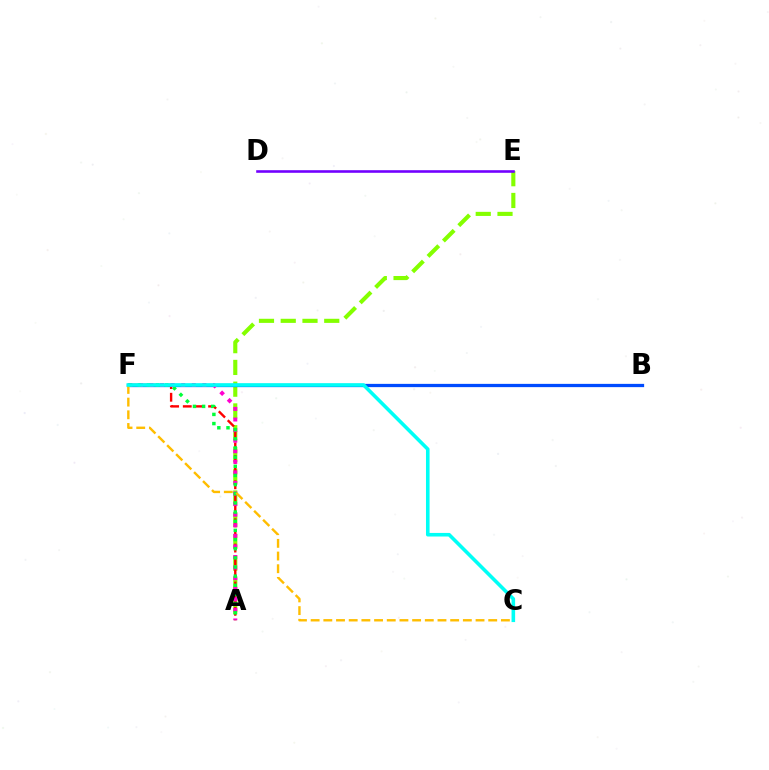{('A', 'E'): [{'color': '#84ff00', 'line_style': 'dashed', 'thickness': 2.96}], ('B', 'F'): [{'color': '#004bff', 'line_style': 'solid', 'thickness': 2.35}], ('A', 'F'): [{'color': '#ff0000', 'line_style': 'dashed', 'thickness': 1.72}, {'color': '#ff00cf', 'line_style': 'dotted', 'thickness': 2.87}, {'color': '#00ff39', 'line_style': 'dotted', 'thickness': 2.49}], ('C', 'F'): [{'color': '#ffbd00', 'line_style': 'dashed', 'thickness': 1.72}, {'color': '#00fff6', 'line_style': 'solid', 'thickness': 2.58}], ('D', 'E'): [{'color': '#7200ff', 'line_style': 'solid', 'thickness': 1.87}]}